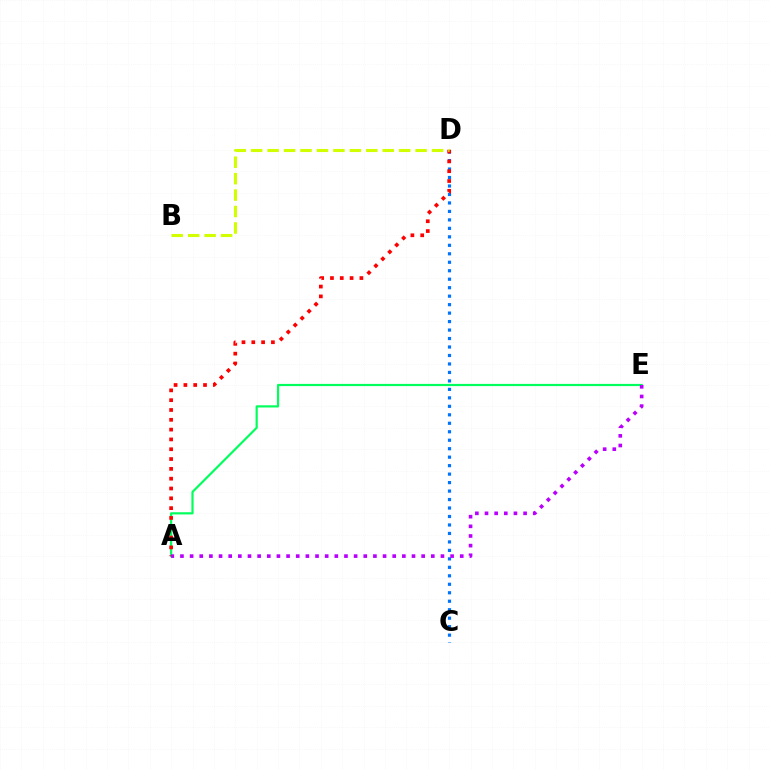{('C', 'D'): [{'color': '#0074ff', 'line_style': 'dotted', 'thickness': 2.3}], ('A', 'E'): [{'color': '#00ff5c', 'line_style': 'solid', 'thickness': 1.58}, {'color': '#b900ff', 'line_style': 'dotted', 'thickness': 2.62}], ('A', 'D'): [{'color': '#ff0000', 'line_style': 'dotted', 'thickness': 2.67}], ('B', 'D'): [{'color': '#d1ff00', 'line_style': 'dashed', 'thickness': 2.23}]}